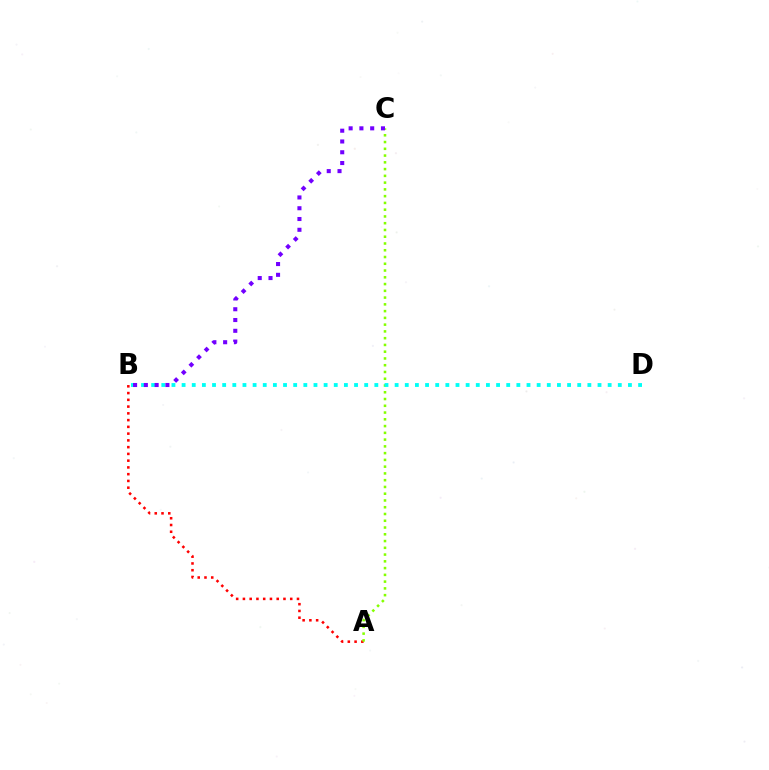{('A', 'B'): [{'color': '#ff0000', 'line_style': 'dotted', 'thickness': 1.84}], ('A', 'C'): [{'color': '#84ff00', 'line_style': 'dotted', 'thickness': 1.84}], ('B', 'D'): [{'color': '#00fff6', 'line_style': 'dotted', 'thickness': 2.76}], ('B', 'C'): [{'color': '#7200ff', 'line_style': 'dotted', 'thickness': 2.93}]}